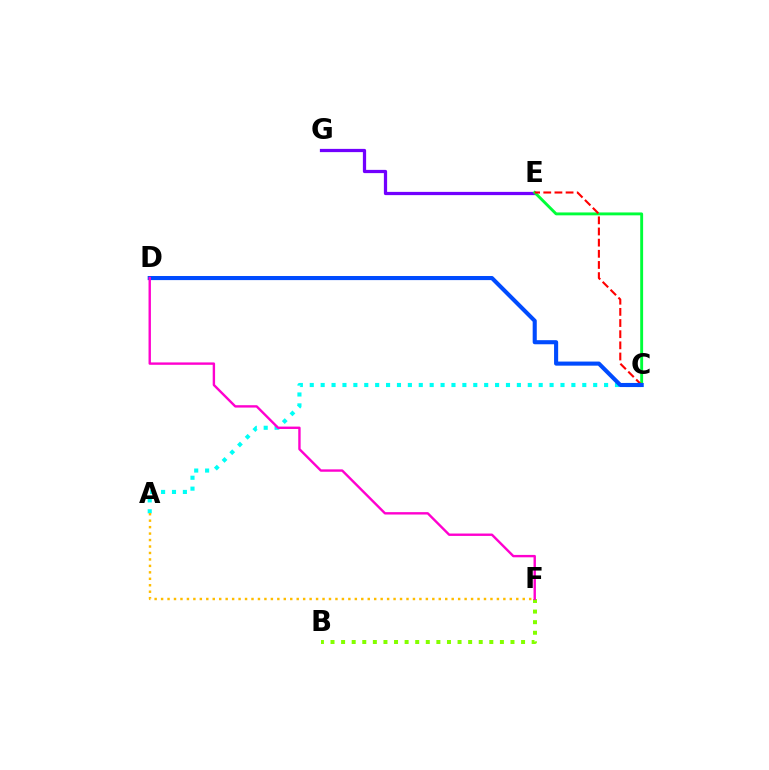{('E', 'G'): [{'color': '#7200ff', 'line_style': 'solid', 'thickness': 2.33}], ('C', 'E'): [{'color': '#00ff39', 'line_style': 'solid', 'thickness': 2.08}, {'color': '#ff0000', 'line_style': 'dashed', 'thickness': 1.52}], ('B', 'F'): [{'color': '#84ff00', 'line_style': 'dotted', 'thickness': 2.88}], ('A', 'C'): [{'color': '#00fff6', 'line_style': 'dotted', 'thickness': 2.96}], ('A', 'F'): [{'color': '#ffbd00', 'line_style': 'dotted', 'thickness': 1.75}], ('C', 'D'): [{'color': '#004bff', 'line_style': 'solid', 'thickness': 2.95}], ('D', 'F'): [{'color': '#ff00cf', 'line_style': 'solid', 'thickness': 1.72}]}